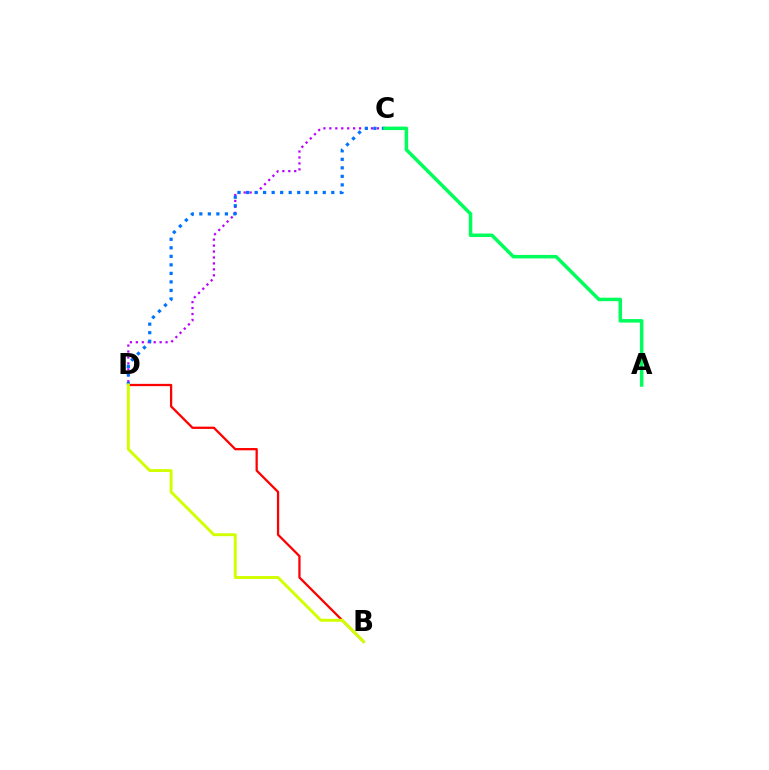{('B', 'D'): [{'color': '#ff0000', 'line_style': 'solid', 'thickness': 1.64}, {'color': '#d1ff00', 'line_style': 'solid', 'thickness': 2.11}], ('C', 'D'): [{'color': '#b900ff', 'line_style': 'dotted', 'thickness': 1.62}, {'color': '#0074ff', 'line_style': 'dotted', 'thickness': 2.31}], ('A', 'C'): [{'color': '#00ff5c', 'line_style': 'solid', 'thickness': 2.52}]}